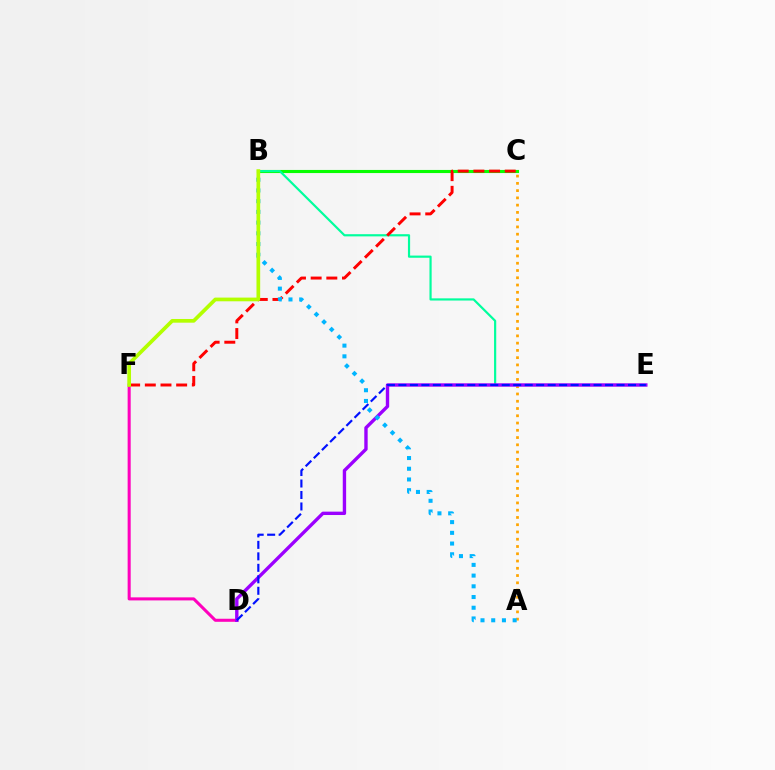{('B', 'C'): [{'color': '#08ff00', 'line_style': 'solid', 'thickness': 2.24}], ('A', 'C'): [{'color': '#ffa500', 'line_style': 'dotted', 'thickness': 1.97}], ('B', 'E'): [{'color': '#00ff9d', 'line_style': 'solid', 'thickness': 1.57}], ('D', 'F'): [{'color': '#ff00bd', 'line_style': 'solid', 'thickness': 2.2}], ('D', 'E'): [{'color': '#9b00ff', 'line_style': 'solid', 'thickness': 2.43}, {'color': '#0010ff', 'line_style': 'dashed', 'thickness': 1.56}], ('C', 'F'): [{'color': '#ff0000', 'line_style': 'dashed', 'thickness': 2.13}], ('A', 'B'): [{'color': '#00b5ff', 'line_style': 'dotted', 'thickness': 2.91}], ('B', 'F'): [{'color': '#b3ff00', 'line_style': 'solid', 'thickness': 2.66}]}